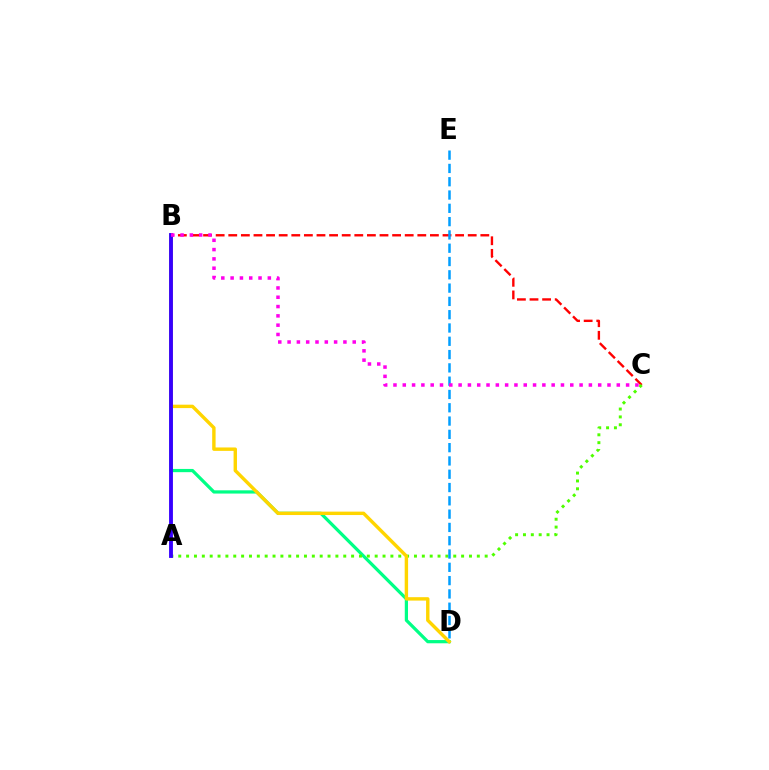{('B', 'D'): [{'color': '#00ff86', 'line_style': 'solid', 'thickness': 2.33}, {'color': '#ffd500', 'line_style': 'solid', 'thickness': 2.45}], ('B', 'C'): [{'color': '#ff0000', 'line_style': 'dashed', 'thickness': 1.71}, {'color': '#ff00ed', 'line_style': 'dotted', 'thickness': 2.53}], ('A', 'C'): [{'color': '#4fff00', 'line_style': 'dotted', 'thickness': 2.13}], ('A', 'B'): [{'color': '#3700ff', 'line_style': 'solid', 'thickness': 2.77}], ('D', 'E'): [{'color': '#009eff', 'line_style': 'dashed', 'thickness': 1.81}]}